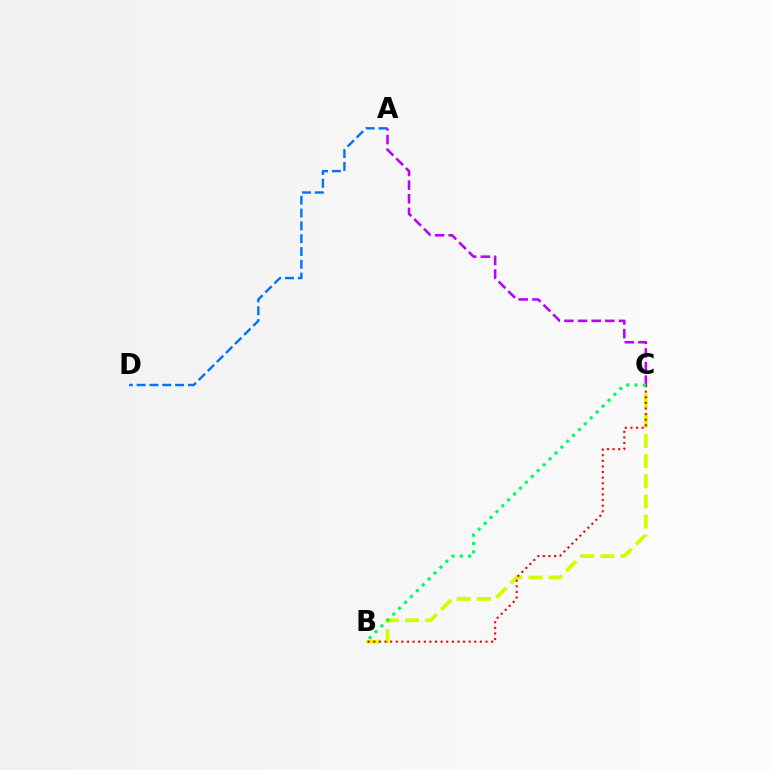{('B', 'C'): [{'color': '#d1ff00', 'line_style': 'dashed', 'thickness': 2.74}, {'color': '#ff0000', 'line_style': 'dotted', 'thickness': 1.52}, {'color': '#00ff5c', 'line_style': 'dotted', 'thickness': 2.26}], ('A', 'D'): [{'color': '#0074ff', 'line_style': 'dashed', 'thickness': 1.74}], ('A', 'C'): [{'color': '#b900ff', 'line_style': 'dashed', 'thickness': 1.85}]}